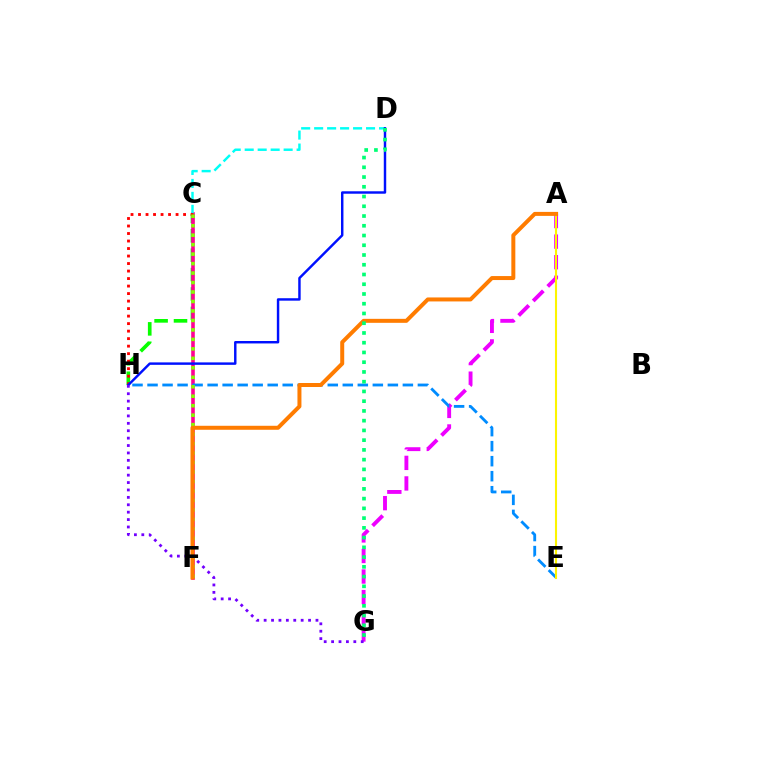{('C', 'H'): [{'color': '#08ff00', 'line_style': 'dashed', 'thickness': 2.64}, {'color': '#ff0000', 'line_style': 'dotted', 'thickness': 2.04}], ('A', 'G'): [{'color': '#ee00ff', 'line_style': 'dashed', 'thickness': 2.79}], ('C', 'F'): [{'color': '#ff0094', 'line_style': 'solid', 'thickness': 2.59}, {'color': '#84ff00', 'line_style': 'dotted', 'thickness': 2.57}], ('E', 'H'): [{'color': '#008cff', 'line_style': 'dashed', 'thickness': 2.04}], ('C', 'D'): [{'color': '#00fff6', 'line_style': 'dashed', 'thickness': 1.76}], ('D', 'H'): [{'color': '#0010ff', 'line_style': 'solid', 'thickness': 1.76}], ('A', 'E'): [{'color': '#fcf500', 'line_style': 'solid', 'thickness': 1.51}], ('G', 'H'): [{'color': '#7200ff', 'line_style': 'dotted', 'thickness': 2.01}], ('A', 'F'): [{'color': '#ff7c00', 'line_style': 'solid', 'thickness': 2.87}], ('D', 'G'): [{'color': '#00ff74', 'line_style': 'dotted', 'thickness': 2.65}]}